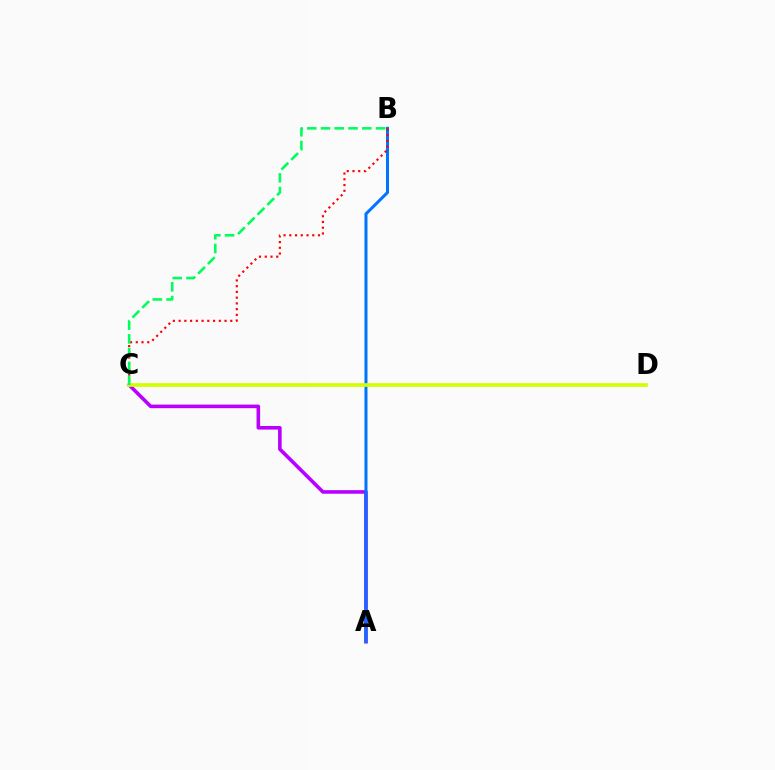{('A', 'C'): [{'color': '#b900ff', 'line_style': 'solid', 'thickness': 2.59}], ('A', 'B'): [{'color': '#0074ff', 'line_style': 'solid', 'thickness': 2.17}], ('B', 'C'): [{'color': '#ff0000', 'line_style': 'dotted', 'thickness': 1.56}, {'color': '#00ff5c', 'line_style': 'dashed', 'thickness': 1.87}], ('C', 'D'): [{'color': '#d1ff00', 'line_style': 'solid', 'thickness': 2.65}]}